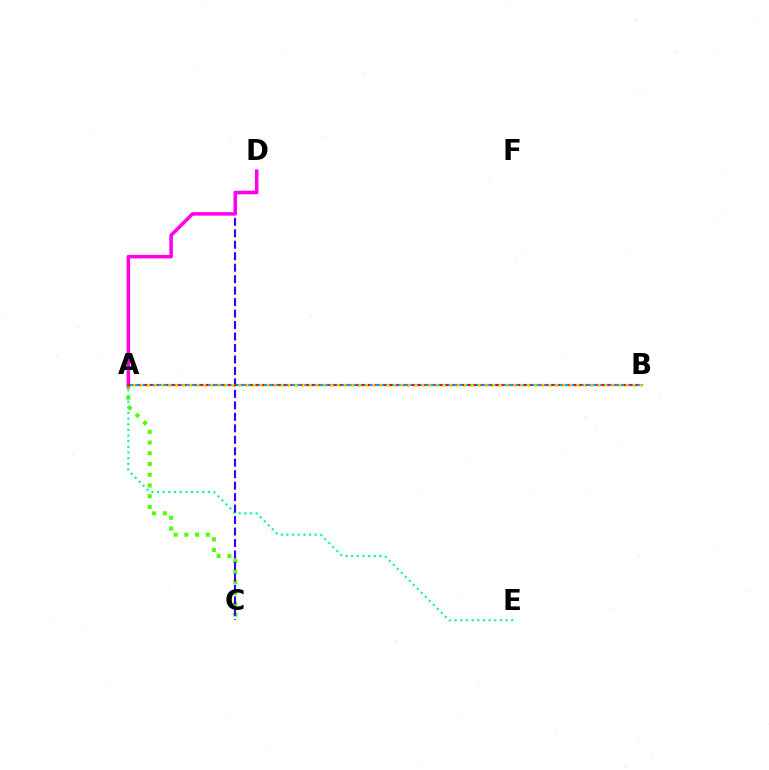{('A', 'B'): [{'color': '#009eff', 'line_style': 'solid', 'thickness': 1.51}, {'color': '#ff0000', 'line_style': 'dotted', 'thickness': 1.51}, {'color': '#ffd500', 'line_style': 'dotted', 'thickness': 1.91}], ('A', 'C'): [{'color': '#4fff00', 'line_style': 'dotted', 'thickness': 2.92}], ('A', 'E'): [{'color': '#00ff86', 'line_style': 'dotted', 'thickness': 1.54}], ('C', 'D'): [{'color': '#3700ff', 'line_style': 'dashed', 'thickness': 1.56}], ('A', 'D'): [{'color': '#ff00ed', 'line_style': 'solid', 'thickness': 2.55}]}